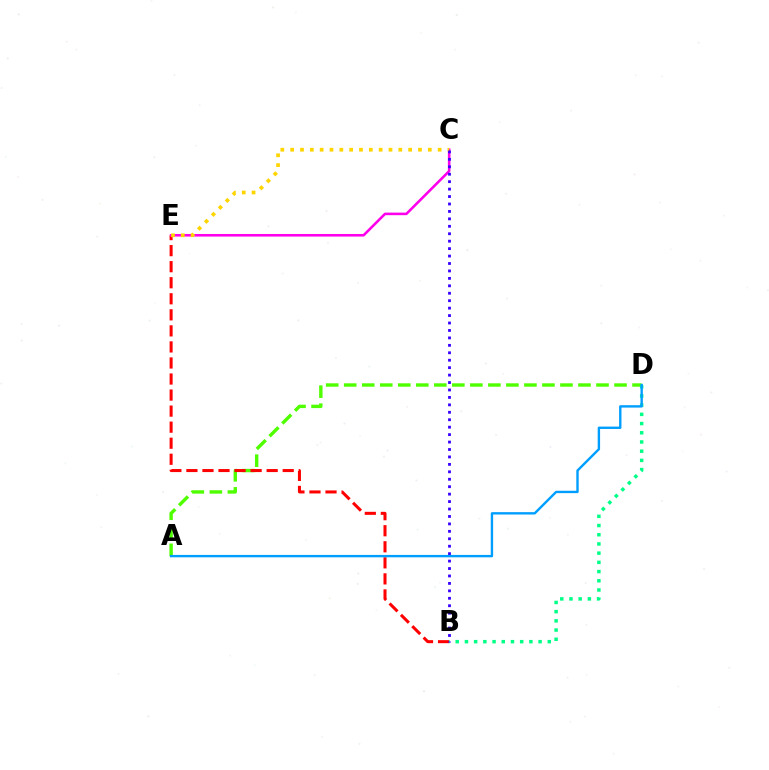{('A', 'D'): [{'color': '#4fff00', 'line_style': 'dashed', 'thickness': 2.45}, {'color': '#009eff', 'line_style': 'solid', 'thickness': 1.71}], ('B', 'E'): [{'color': '#ff0000', 'line_style': 'dashed', 'thickness': 2.18}], ('B', 'D'): [{'color': '#00ff86', 'line_style': 'dotted', 'thickness': 2.5}], ('C', 'E'): [{'color': '#ff00ed', 'line_style': 'solid', 'thickness': 1.86}, {'color': '#ffd500', 'line_style': 'dotted', 'thickness': 2.67}], ('B', 'C'): [{'color': '#3700ff', 'line_style': 'dotted', 'thickness': 2.02}]}